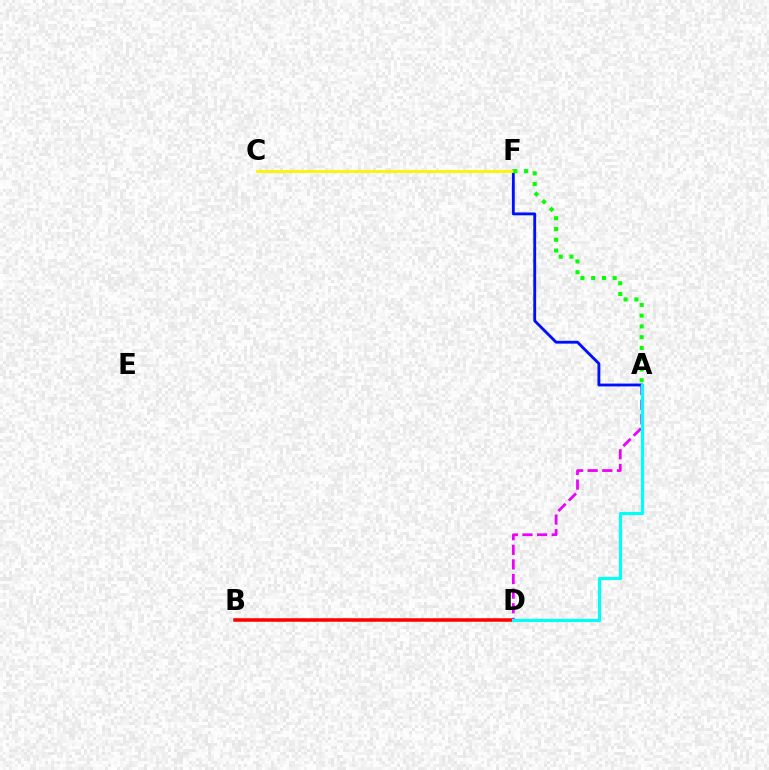{('A', 'F'): [{'color': '#0010ff', 'line_style': 'solid', 'thickness': 2.05}, {'color': '#08ff00', 'line_style': 'dotted', 'thickness': 2.92}], ('C', 'F'): [{'color': '#fcf500', 'line_style': 'solid', 'thickness': 2.04}], ('B', 'D'): [{'color': '#ff0000', 'line_style': 'solid', 'thickness': 2.54}], ('A', 'D'): [{'color': '#ee00ff', 'line_style': 'dashed', 'thickness': 1.98}, {'color': '#00fff6', 'line_style': 'solid', 'thickness': 2.26}]}